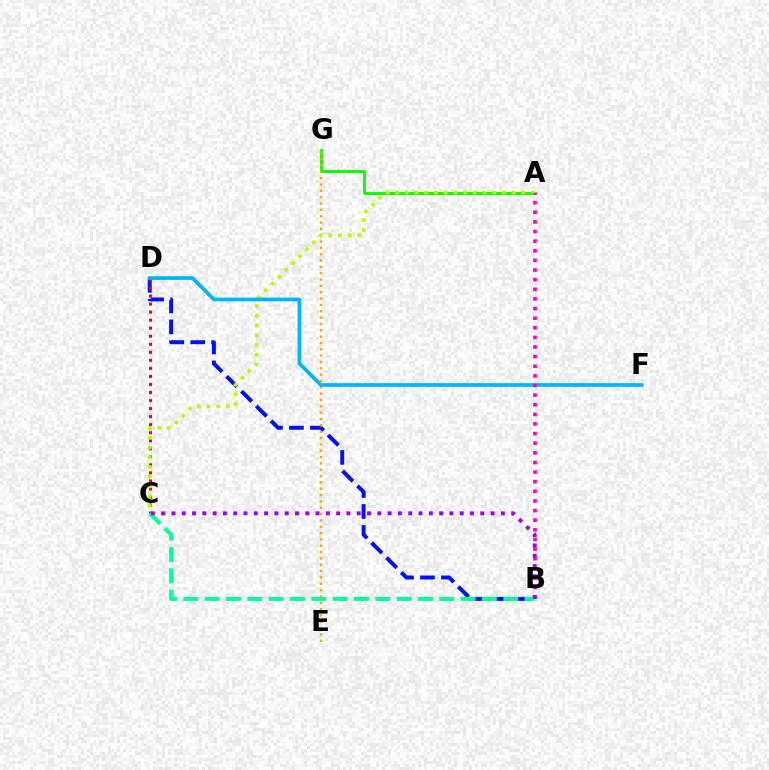{('B', 'D'): [{'color': '#0010ff', 'line_style': 'dashed', 'thickness': 2.85}], ('C', 'D'): [{'color': '#ff0000', 'line_style': 'dotted', 'thickness': 2.18}], ('A', 'G'): [{'color': '#08ff00', 'line_style': 'solid', 'thickness': 2.07}], ('E', 'G'): [{'color': '#ffa500', 'line_style': 'dotted', 'thickness': 1.72}], ('A', 'C'): [{'color': '#b3ff00', 'line_style': 'dotted', 'thickness': 2.64}], ('D', 'F'): [{'color': '#00b5ff', 'line_style': 'solid', 'thickness': 2.64}], ('A', 'B'): [{'color': '#ff00bd', 'line_style': 'dotted', 'thickness': 2.61}], ('B', 'C'): [{'color': '#00ff9d', 'line_style': 'dashed', 'thickness': 2.9}, {'color': '#9b00ff', 'line_style': 'dotted', 'thickness': 2.8}]}